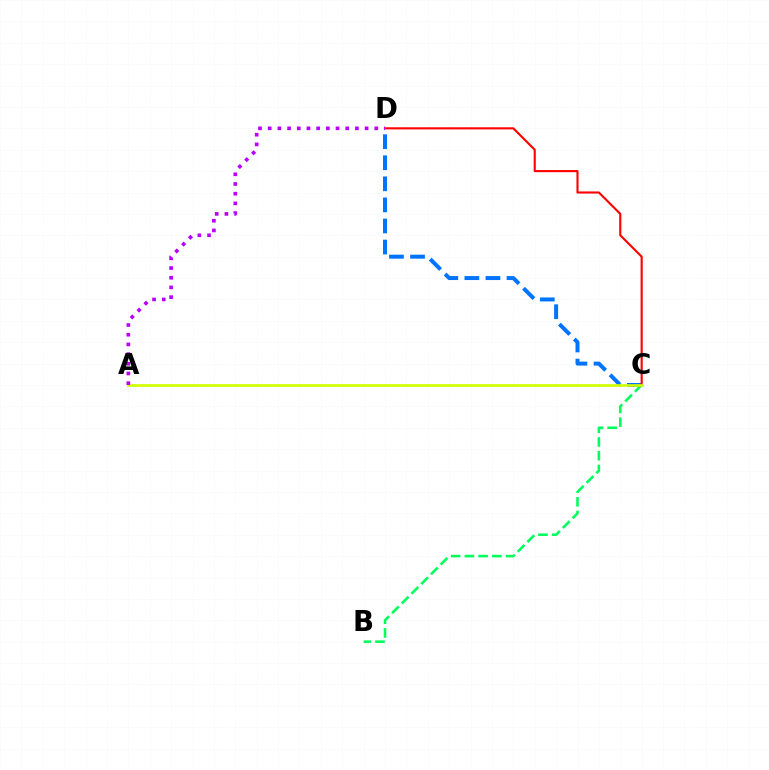{('B', 'C'): [{'color': '#00ff5c', 'line_style': 'dashed', 'thickness': 1.87}], ('C', 'D'): [{'color': '#0074ff', 'line_style': 'dashed', 'thickness': 2.86}, {'color': '#ff0000', 'line_style': 'solid', 'thickness': 1.52}], ('A', 'C'): [{'color': '#d1ff00', 'line_style': 'solid', 'thickness': 1.93}], ('A', 'D'): [{'color': '#b900ff', 'line_style': 'dotted', 'thickness': 2.63}]}